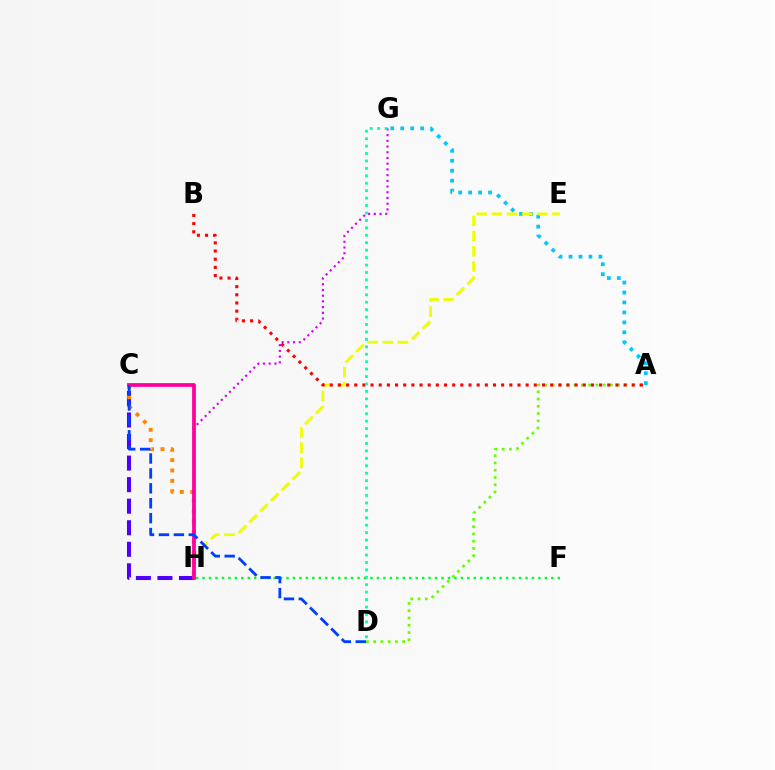{('A', 'G'): [{'color': '#00c7ff', 'line_style': 'dotted', 'thickness': 2.71}], ('C', 'H'): [{'color': '#4f00ff', 'line_style': 'dashed', 'thickness': 2.93}, {'color': '#ff8800', 'line_style': 'dotted', 'thickness': 2.82}, {'color': '#ff00a0', 'line_style': 'solid', 'thickness': 2.71}], ('E', 'H'): [{'color': '#eeff00', 'line_style': 'dashed', 'thickness': 2.06}], ('F', 'H'): [{'color': '#00ff27', 'line_style': 'dotted', 'thickness': 1.75}], ('G', 'H'): [{'color': '#d600ff', 'line_style': 'dotted', 'thickness': 1.55}], ('A', 'D'): [{'color': '#66ff00', 'line_style': 'dotted', 'thickness': 1.97}], ('A', 'B'): [{'color': '#ff0000', 'line_style': 'dotted', 'thickness': 2.22}], ('D', 'G'): [{'color': '#00ffaf', 'line_style': 'dotted', 'thickness': 2.02}], ('C', 'D'): [{'color': '#003fff', 'line_style': 'dashed', 'thickness': 2.03}]}